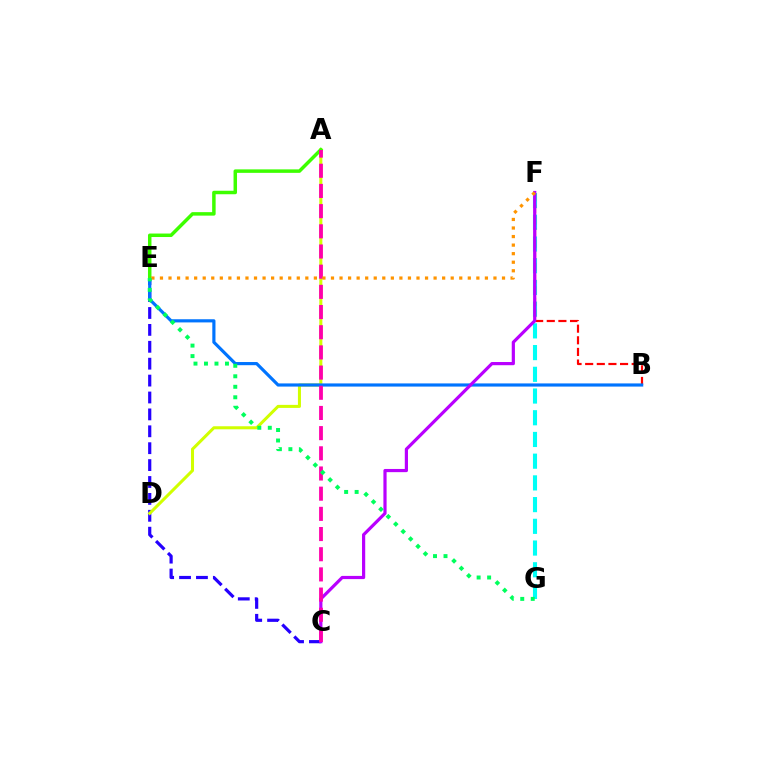{('F', 'G'): [{'color': '#00fff6', 'line_style': 'dashed', 'thickness': 2.95}], ('C', 'E'): [{'color': '#2500ff', 'line_style': 'dashed', 'thickness': 2.3}], ('A', 'D'): [{'color': '#d1ff00', 'line_style': 'solid', 'thickness': 2.19}], ('B', 'F'): [{'color': '#ff0000', 'line_style': 'dashed', 'thickness': 1.58}], ('B', 'E'): [{'color': '#0074ff', 'line_style': 'solid', 'thickness': 2.28}], ('A', 'E'): [{'color': '#3dff00', 'line_style': 'solid', 'thickness': 2.51}], ('C', 'F'): [{'color': '#b900ff', 'line_style': 'solid', 'thickness': 2.3}], ('A', 'C'): [{'color': '#ff00ac', 'line_style': 'dashed', 'thickness': 2.74}], ('E', 'F'): [{'color': '#ff9400', 'line_style': 'dotted', 'thickness': 2.32}], ('E', 'G'): [{'color': '#00ff5c', 'line_style': 'dotted', 'thickness': 2.85}]}